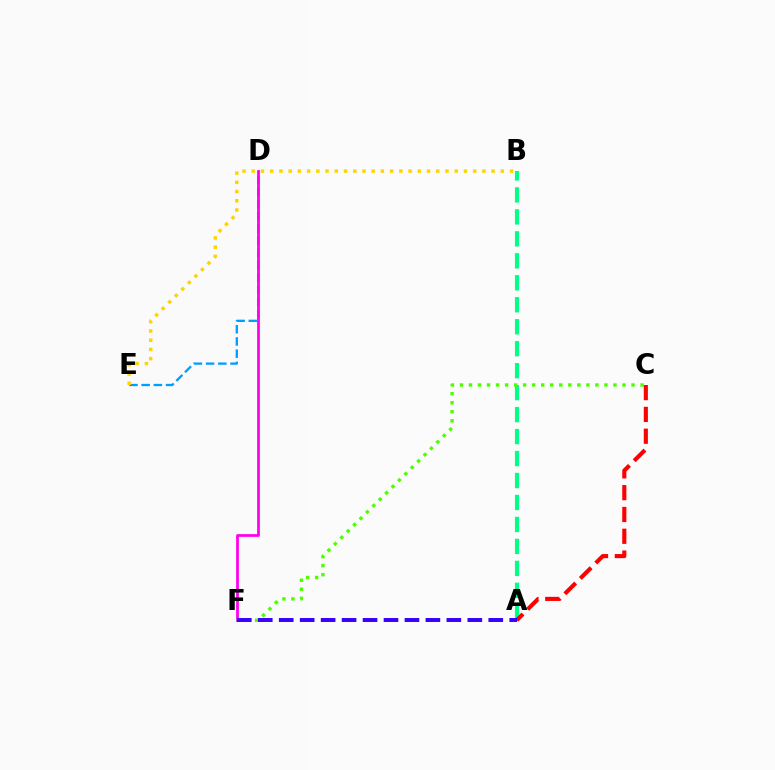{('D', 'E'): [{'color': '#009eff', 'line_style': 'dashed', 'thickness': 1.66}], ('A', 'B'): [{'color': '#00ff86', 'line_style': 'dashed', 'thickness': 2.98}], ('D', 'F'): [{'color': '#ff00ed', 'line_style': 'solid', 'thickness': 1.98}], ('C', 'F'): [{'color': '#4fff00', 'line_style': 'dotted', 'thickness': 2.45}], ('A', 'C'): [{'color': '#ff0000', 'line_style': 'dashed', 'thickness': 2.96}], ('B', 'E'): [{'color': '#ffd500', 'line_style': 'dotted', 'thickness': 2.51}], ('A', 'F'): [{'color': '#3700ff', 'line_style': 'dashed', 'thickness': 2.85}]}